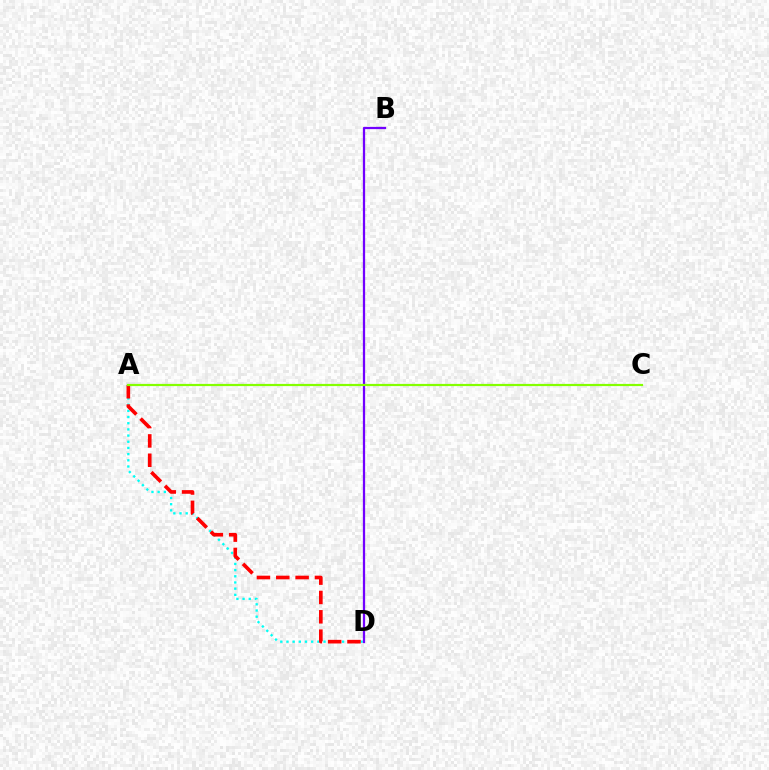{('A', 'D'): [{'color': '#00fff6', 'line_style': 'dotted', 'thickness': 1.68}, {'color': '#ff0000', 'line_style': 'dashed', 'thickness': 2.63}], ('B', 'D'): [{'color': '#7200ff', 'line_style': 'solid', 'thickness': 1.62}], ('A', 'C'): [{'color': '#84ff00', 'line_style': 'solid', 'thickness': 1.58}]}